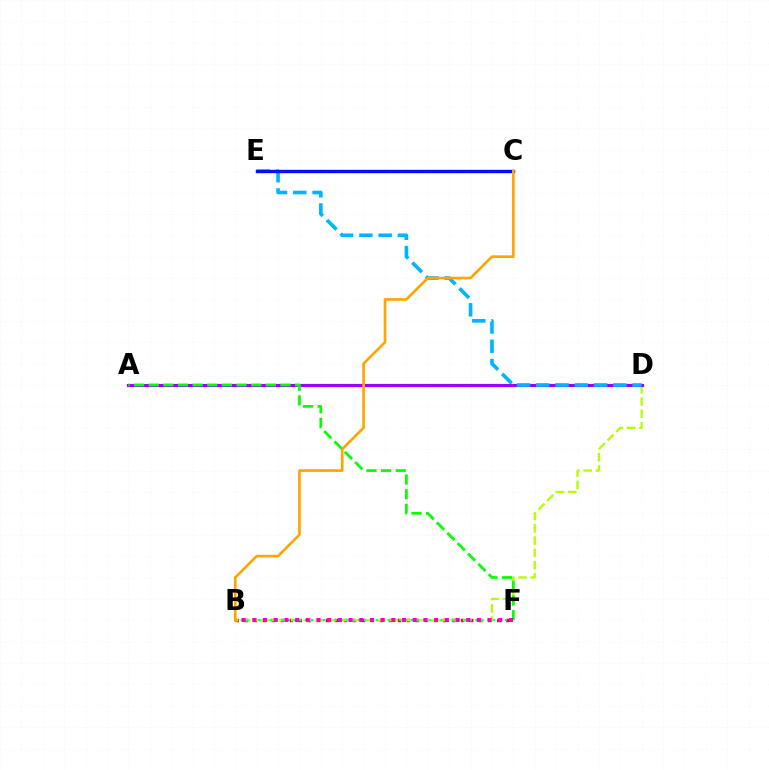{('B', 'F'): [{'color': '#ff0000', 'line_style': 'dotted', 'thickness': 2.45}, {'color': '#00ff9d', 'line_style': 'dotted', 'thickness': 1.6}, {'color': '#ff00bd', 'line_style': 'dotted', 'thickness': 2.9}], ('B', 'D'): [{'color': '#b3ff00', 'line_style': 'dashed', 'thickness': 1.67}], ('A', 'D'): [{'color': '#9b00ff', 'line_style': 'solid', 'thickness': 2.27}], ('D', 'E'): [{'color': '#00b5ff', 'line_style': 'dashed', 'thickness': 2.62}], ('C', 'E'): [{'color': '#0010ff', 'line_style': 'solid', 'thickness': 2.44}], ('B', 'C'): [{'color': '#ffa500', 'line_style': 'solid', 'thickness': 1.91}], ('A', 'F'): [{'color': '#08ff00', 'line_style': 'dashed', 'thickness': 1.99}]}